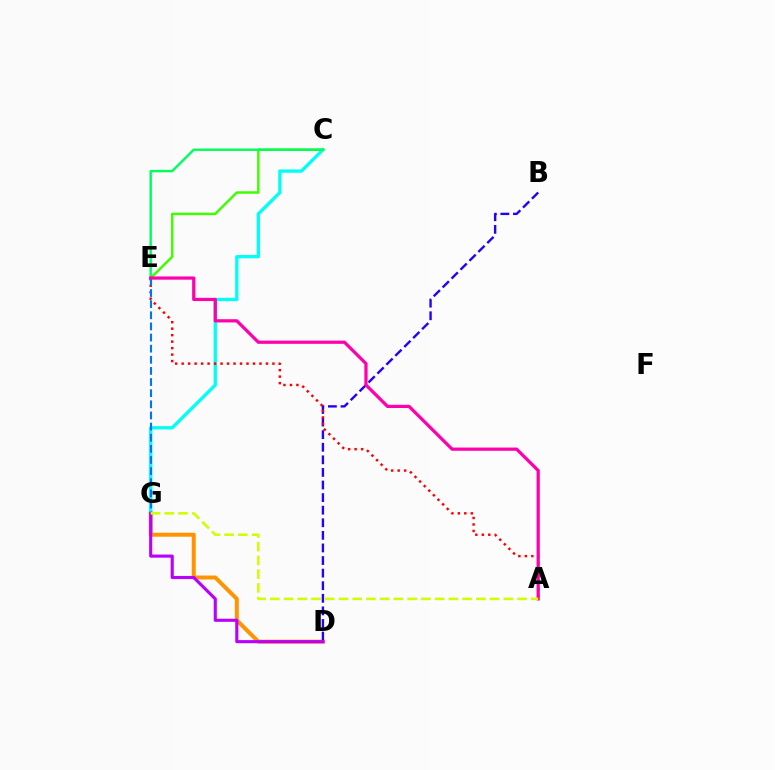{('D', 'G'): [{'color': '#ff9400', 'line_style': 'solid', 'thickness': 2.86}, {'color': '#b900ff', 'line_style': 'solid', 'thickness': 2.24}], ('C', 'G'): [{'color': '#00fff6', 'line_style': 'solid', 'thickness': 2.37}], ('C', 'E'): [{'color': '#3dff00', 'line_style': 'solid', 'thickness': 1.77}, {'color': '#00ff5c', 'line_style': 'solid', 'thickness': 1.74}], ('B', 'D'): [{'color': '#2500ff', 'line_style': 'dashed', 'thickness': 1.71}], ('A', 'E'): [{'color': '#ff0000', 'line_style': 'dotted', 'thickness': 1.76}, {'color': '#ff00ac', 'line_style': 'solid', 'thickness': 2.32}], ('E', 'G'): [{'color': '#0074ff', 'line_style': 'dashed', 'thickness': 1.51}], ('A', 'G'): [{'color': '#d1ff00', 'line_style': 'dashed', 'thickness': 1.87}]}